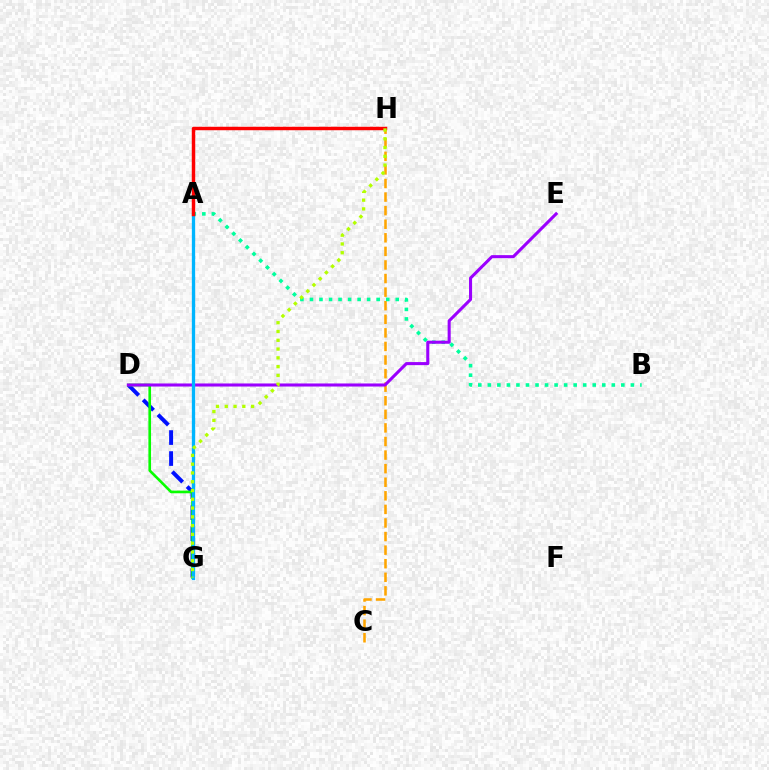{('C', 'H'): [{'color': '#ffa500', 'line_style': 'dashed', 'thickness': 1.84}], ('A', 'B'): [{'color': '#00ff9d', 'line_style': 'dotted', 'thickness': 2.59}], ('D', 'G'): [{'color': '#0010ff', 'line_style': 'dashed', 'thickness': 2.85}, {'color': '#08ff00', 'line_style': 'solid', 'thickness': 1.91}], ('A', 'G'): [{'color': '#ff00bd', 'line_style': 'dashed', 'thickness': 1.95}, {'color': '#00b5ff', 'line_style': 'solid', 'thickness': 2.38}], ('D', 'E'): [{'color': '#9b00ff', 'line_style': 'solid', 'thickness': 2.2}], ('A', 'H'): [{'color': '#ff0000', 'line_style': 'solid', 'thickness': 2.48}], ('G', 'H'): [{'color': '#b3ff00', 'line_style': 'dotted', 'thickness': 2.39}]}